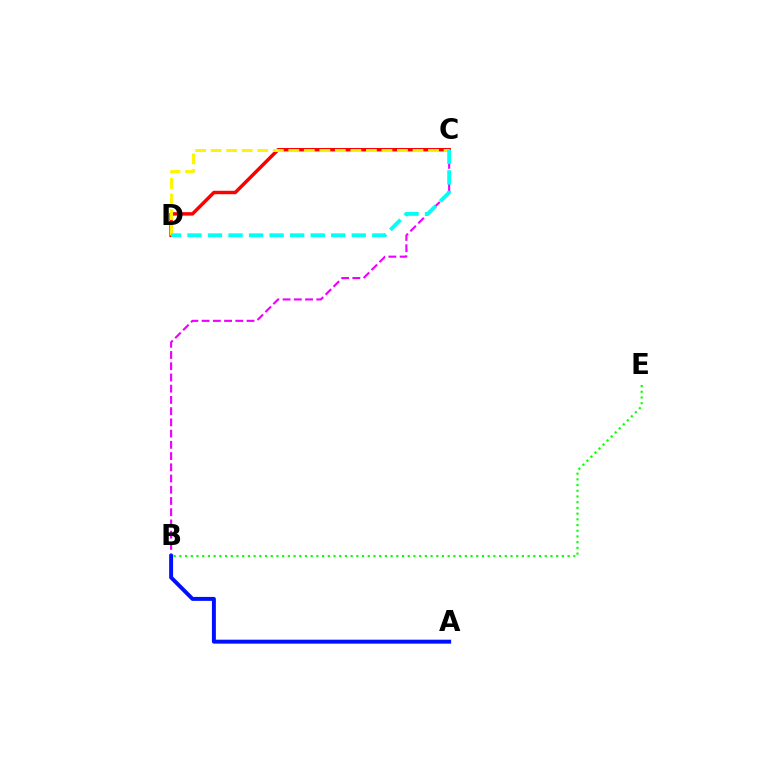{('B', 'C'): [{'color': '#ee00ff', 'line_style': 'dashed', 'thickness': 1.53}], ('C', 'D'): [{'color': '#ff0000', 'line_style': 'solid', 'thickness': 2.5}, {'color': '#fcf500', 'line_style': 'dashed', 'thickness': 2.11}, {'color': '#00fff6', 'line_style': 'dashed', 'thickness': 2.79}], ('B', 'E'): [{'color': '#08ff00', 'line_style': 'dotted', 'thickness': 1.55}], ('A', 'B'): [{'color': '#0010ff', 'line_style': 'solid', 'thickness': 2.84}]}